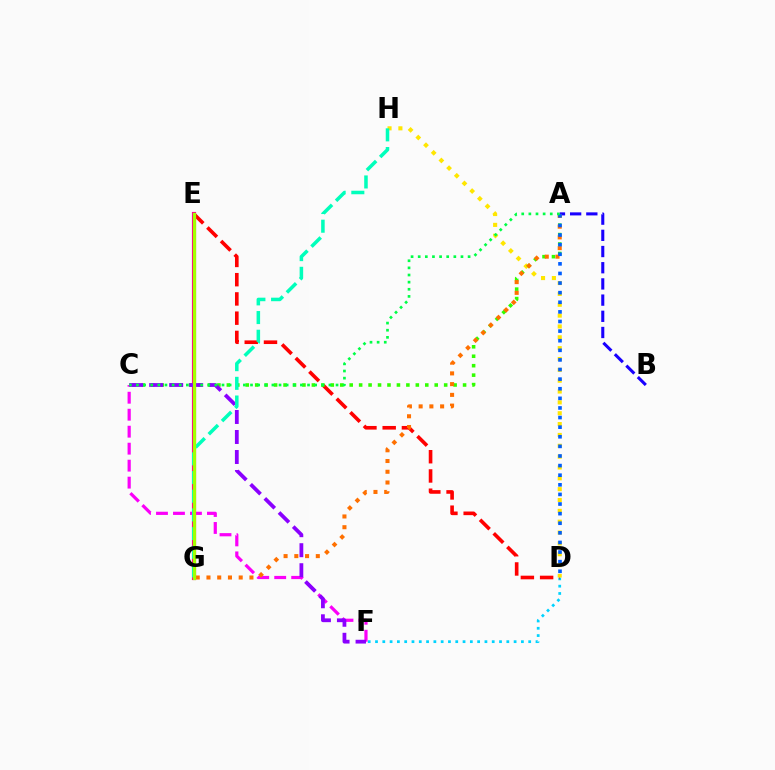{('D', 'F'): [{'color': '#00d3ff', 'line_style': 'dotted', 'thickness': 1.98}], ('D', 'E'): [{'color': '#ff0000', 'line_style': 'dashed', 'thickness': 2.61}], ('C', 'F'): [{'color': '#fa00f9', 'line_style': 'dashed', 'thickness': 2.31}, {'color': '#8a00ff', 'line_style': 'dashed', 'thickness': 2.72}], ('E', 'G'): [{'color': '#ff0088', 'line_style': 'solid', 'thickness': 2.98}, {'color': '#a2ff00', 'line_style': 'solid', 'thickness': 2.32}], ('D', 'H'): [{'color': '#ffe600', 'line_style': 'dotted', 'thickness': 2.95}], ('A', 'C'): [{'color': '#31ff00', 'line_style': 'dotted', 'thickness': 2.57}, {'color': '#00ff45', 'line_style': 'dotted', 'thickness': 1.94}], ('A', 'B'): [{'color': '#1900ff', 'line_style': 'dashed', 'thickness': 2.2}], ('A', 'G'): [{'color': '#ff7000', 'line_style': 'dotted', 'thickness': 2.92}], ('A', 'D'): [{'color': '#005dff', 'line_style': 'dotted', 'thickness': 2.61}], ('G', 'H'): [{'color': '#00ffbb', 'line_style': 'dashed', 'thickness': 2.54}]}